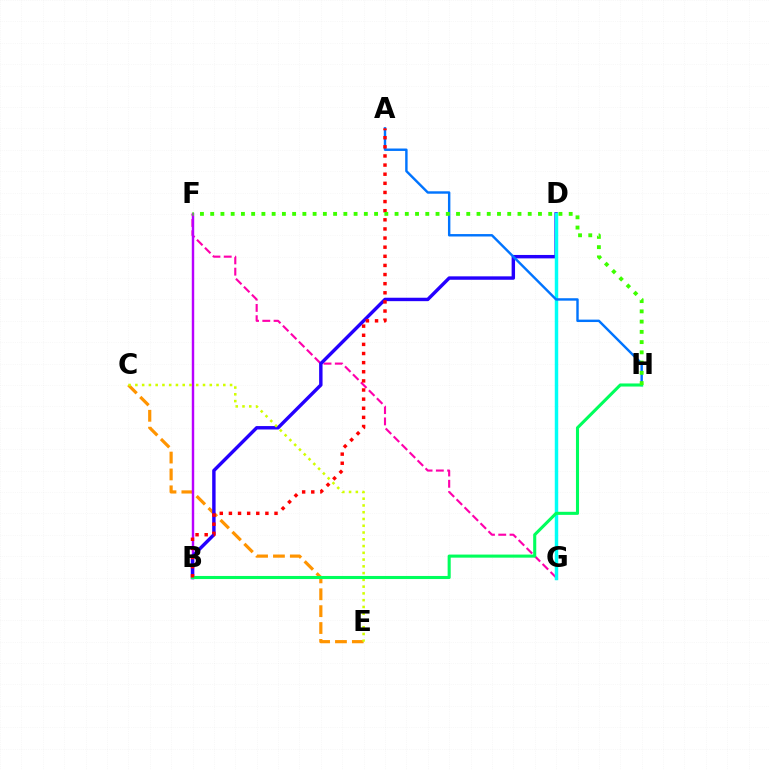{('C', 'E'): [{'color': '#ff9400', 'line_style': 'dashed', 'thickness': 2.29}, {'color': '#d1ff00', 'line_style': 'dotted', 'thickness': 1.84}], ('F', 'G'): [{'color': '#ff00ac', 'line_style': 'dashed', 'thickness': 1.53}], ('B', 'F'): [{'color': '#b900ff', 'line_style': 'solid', 'thickness': 1.75}], ('B', 'D'): [{'color': '#2500ff', 'line_style': 'solid', 'thickness': 2.46}], ('D', 'G'): [{'color': '#00fff6', 'line_style': 'solid', 'thickness': 2.48}], ('A', 'H'): [{'color': '#0074ff', 'line_style': 'solid', 'thickness': 1.74}], ('B', 'H'): [{'color': '#00ff5c', 'line_style': 'solid', 'thickness': 2.22}], ('A', 'B'): [{'color': '#ff0000', 'line_style': 'dotted', 'thickness': 2.48}], ('F', 'H'): [{'color': '#3dff00', 'line_style': 'dotted', 'thickness': 2.78}]}